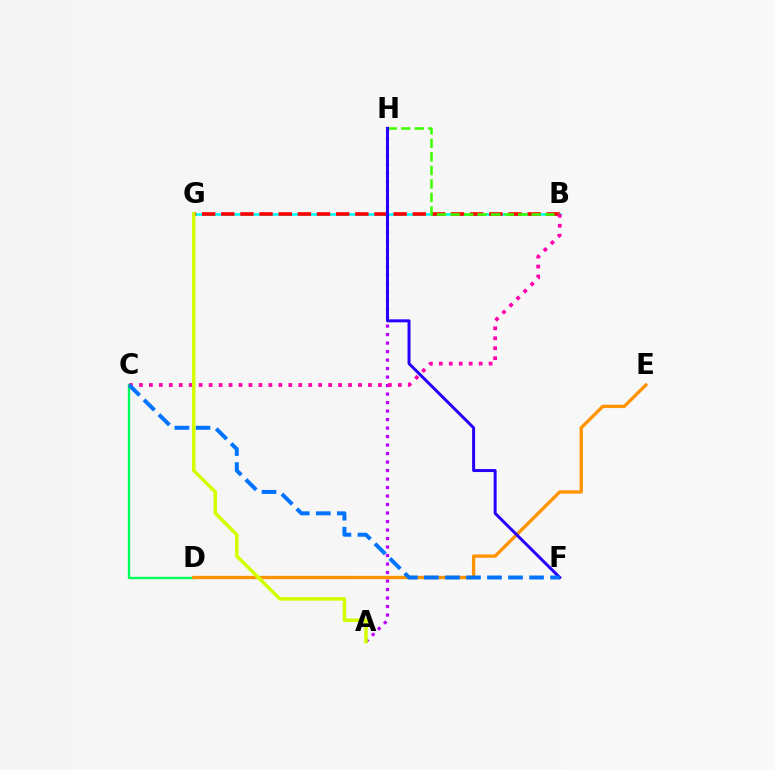{('B', 'G'): [{'color': '#00fff6', 'line_style': 'solid', 'thickness': 1.86}, {'color': '#ff0000', 'line_style': 'dashed', 'thickness': 2.6}], ('A', 'H'): [{'color': '#b900ff', 'line_style': 'dotted', 'thickness': 2.31}], ('C', 'D'): [{'color': '#00ff5c', 'line_style': 'solid', 'thickness': 1.71}], ('B', 'H'): [{'color': '#3dff00', 'line_style': 'dashed', 'thickness': 1.84}], ('D', 'E'): [{'color': '#ff9400', 'line_style': 'solid', 'thickness': 2.4}], ('B', 'C'): [{'color': '#ff00ac', 'line_style': 'dotted', 'thickness': 2.71}], ('F', 'H'): [{'color': '#2500ff', 'line_style': 'solid', 'thickness': 2.15}], ('C', 'F'): [{'color': '#0074ff', 'line_style': 'dashed', 'thickness': 2.86}], ('A', 'G'): [{'color': '#d1ff00', 'line_style': 'solid', 'thickness': 2.52}]}